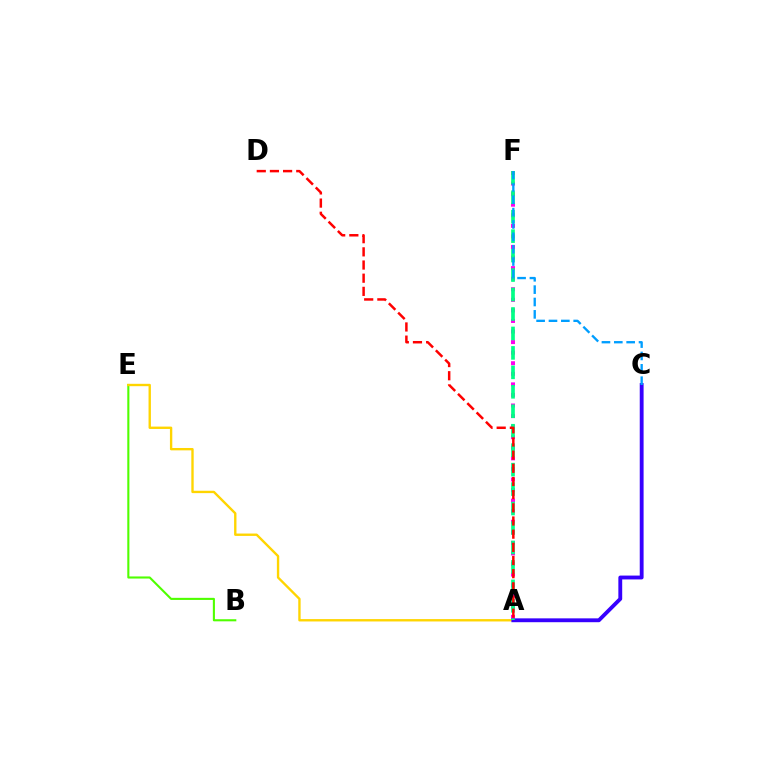{('A', 'F'): [{'color': '#ff00ed', 'line_style': 'dotted', 'thickness': 2.87}, {'color': '#00ff86', 'line_style': 'dashed', 'thickness': 2.64}], ('B', 'E'): [{'color': '#4fff00', 'line_style': 'solid', 'thickness': 1.51}], ('A', 'E'): [{'color': '#ffd500', 'line_style': 'solid', 'thickness': 1.7}], ('A', 'C'): [{'color': '#3700ff', 'line_style': 'solid', 'thickness': 2.77}], ('A', 'D'): [{'color': '#ff0000', 'line_style': 'dashed', 'thickness': 1.79}], ('C', 'F'): [{'color': '#009eff', 'line_style': 'dashed', 'thickness': 1.68}]}